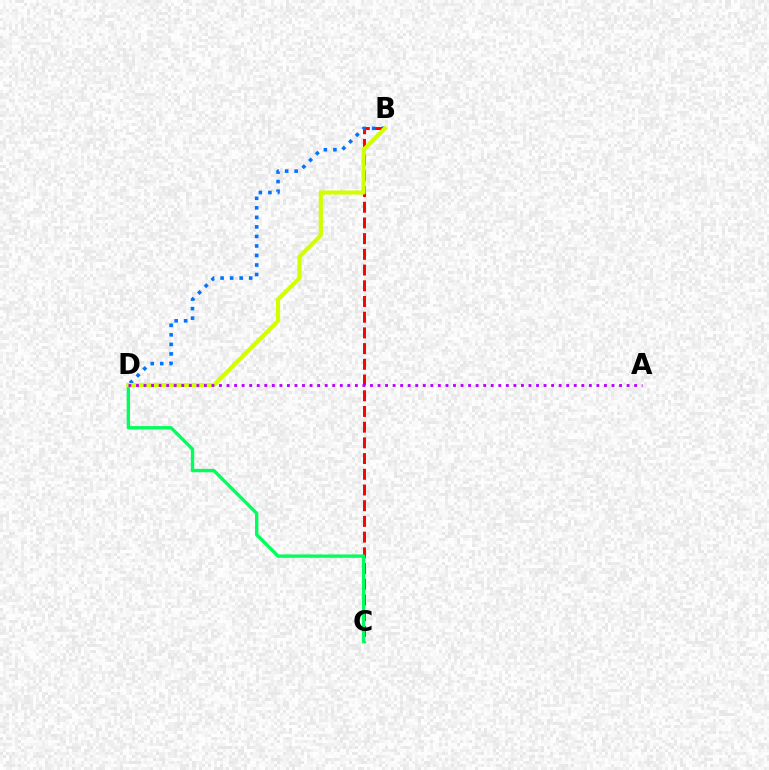{('B', 'C'): [{'color': '#ff0000', 'line_style': 'dashed', 'thickness': 2.13}], ('C', 'D'): [{'color': '#00ff5c', 'line_style': 'solid', 'thickness': 2.42}], ('B', 'D'): [{'color': '#0074ff', 'line_style': 'dotted', 'thickness': 2.59}, {'color': '#d1ff00', 'line_style': 'solid', 'thickness': 2.97}], ('A', 'D'): [{'color': '#b900ff', 'line_style': 'dotted', 'thickness': 2.05}]}